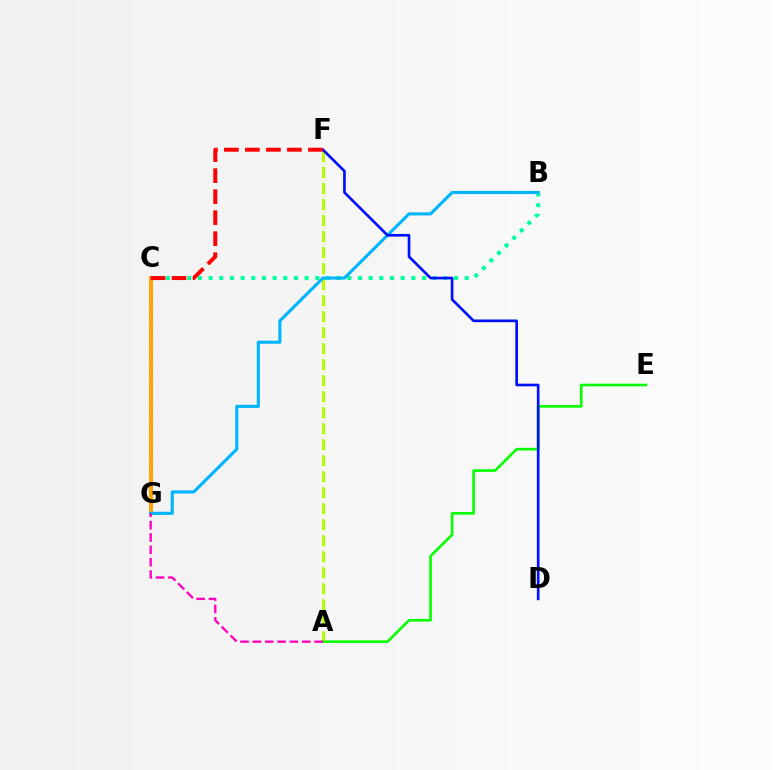{('C', 'G'): [{'color': '#9b00ff', 'line_style': 'dashed', 'thickness': 2.59}, {'color': '#ffa500', 'line_style': 'solid', 'thickness': 2.84}], ('A', 'F'): [{'color': '#b3ff00', 'line_style': 'dashed', 'thickness': 2.18}], ('B', 'C'): [{'color': '#00ff9d', 'line_style': 'dotted', 'thickness': 2.9}], ('A', 'E'): [{'color': '#08ff00', 'line_style': 'solid', 'thickness': 1.91}], ('B', 'G'): [{'color': '#00b5ff', 'line_style': 'solid', 'thickness': 2.24}], ('D', 'F'): [{'color': '#0010ff', 'line_style': 'solid', 'thickness': 1.93}], ('C', 'F'): [{'color': '#ff0000', 'line_style': 'dashed', 'thickness': 2.85}], ('A', 'G'): [{'color': '#ff00bd', 'line_style': 'dashed', 'thickness': 1.68}]}